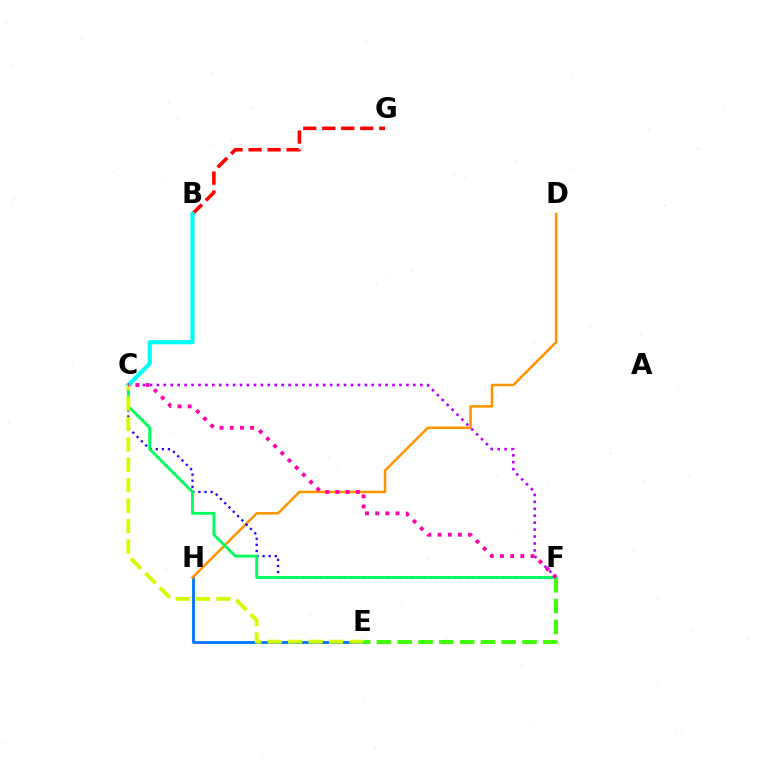{('E', 'H'): [{'color': '#0074ff', 'line_style': 'solid', 'thickness': 2.03}], ('B', 'G'): [{'color': '#ff0000', 'line_style': 'dashed', 'thickness': 2.58}], ('D', 'H'): [{'color': '#ff9400', 'line_style': 'solid', 'thickness': 1.82}], ('C', 'F'): [{'color': '#b900ff', 'line_style': 'dotted', 'thickness': 1.88}, {'color': '#2500ff', 'line_style': 'dotted', 'thickness': 1.65}, {'color': '#00ff5c', 'line_style': 'solid', 'thickness': 2.06}, {'color': '#ff00ac', 'line_style': 'dotted', 'thickness': 2.77}], ('B', 'C'): [{'color': '#00fff6', 'line_style': 'solid', 'thickness': 2.99}], ('E', 'F'): [{'color': '#3dff00', 'line_style': 'dashed', 'thickness': 2.83}], ('C', 'E'): [{'color': '#d1ff00', 'line_style': 'dashed', 'thickness': 2.77}]}